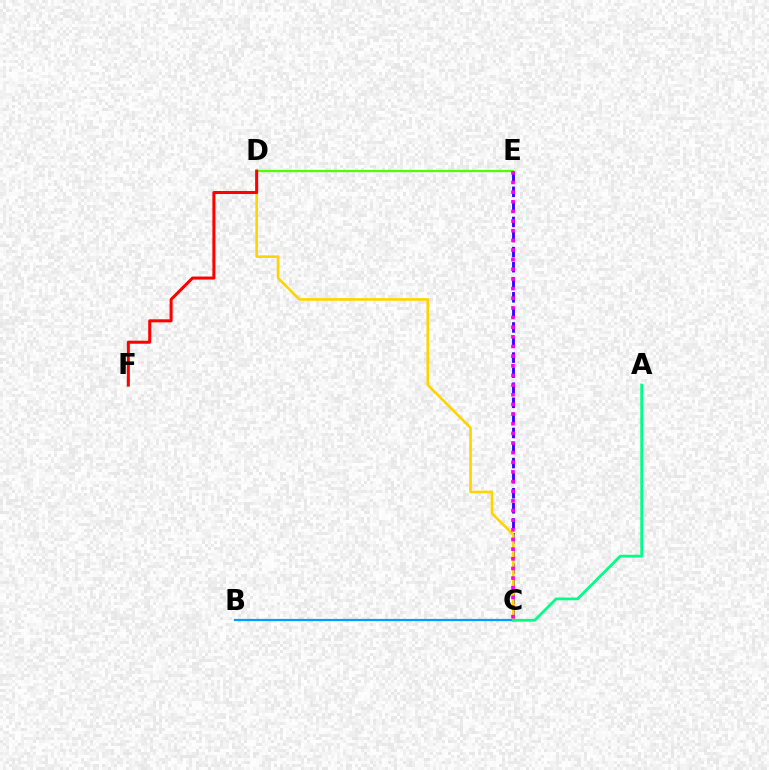{('C', 'E'): [{'color': '#3700ff', 'line_style': 'dashed', 'thickness': 2.05}, {'color': '#ff00ed', 'line_style': 'dotted', 'thickness': 2.62}], ('D', 'E'): [{'color': '#4fff00', 'line_style': 'solid', 'thickness': 1.61}], ('C', 'D'): [{'color': '#ffd500', 'line_style': 'solid', 'thickness': 1.9}], ('B', 'C'): [{'color': '#009eff', 'line_style': 'solid', 'thickness': 1.62}], ('D', 'F'): [{'color': '#ff0000', 'line_style': 'solid', 'thickness': 2.18}], ('A', 'C'): [{'color': '#00ff86', 'line_style': 'solid', 'thickness': 1.99}]}